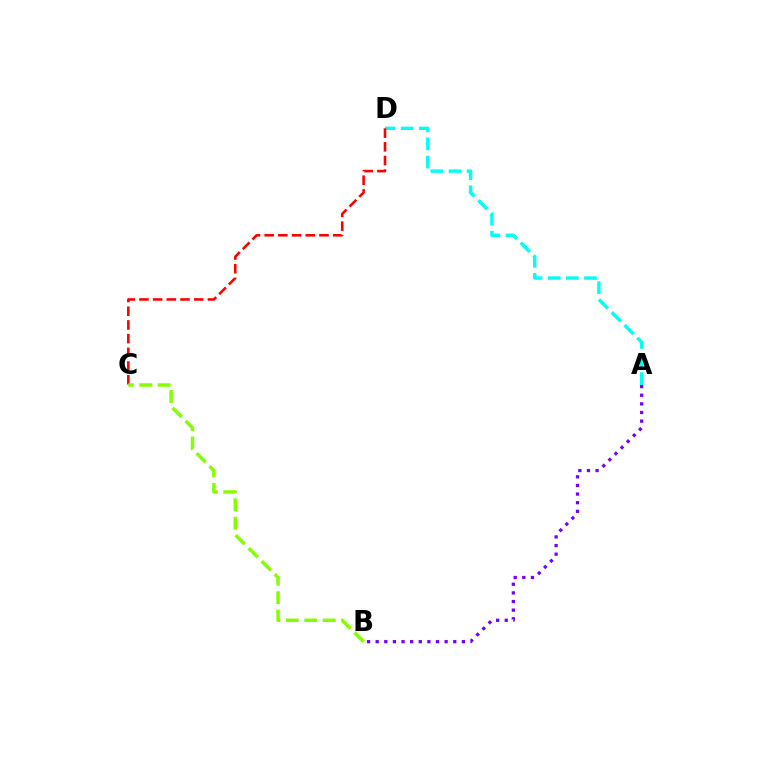{('A', 'D'): [{'color': '#00fff6', 'line_style': 'dashed', 'thickness': 2.46}], ('A', 'B'): [{'color': '#7200ff', 'line_style': 'dotted', 'thickness': 2.34}], ('C', 'D'): [{'color': '#ff0000', 'line_style': 'dashed', 'thickness': 1.86}], ('B', 'C'): [{'color': '#84ff00', 'line_style': 'dashed', 'thickness': 2.5}]}